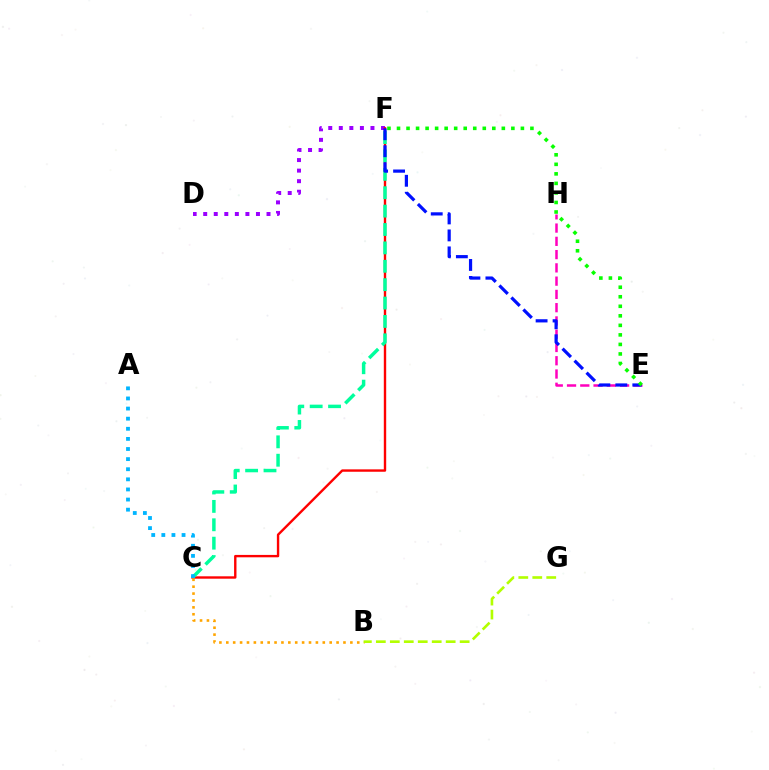{('D', 'F'): [{'color': '#9b00ff', 'line_style': 'dotted', 'thickness': 2.87}], ('C', 'F'): [{'color': '#ff0000', 'line_style': 'solid', 'thickness': 1.72}, {'color': '#00ff9d', 'line_style': 'dashed', 'thickness': 2.5}], ('E', 'H'): [{'color': '#ff00bd', 'line_style': 'dashed', 'thickness': 1.8}], ('A', 'C'): [{'color': '#00b5ff', 'line_style': 'dotted', 'thickness': 2.75}], ('B', 'C'): [{'color': '#ffa500', 'line_style': 'dotted', 'thickness': 1.87}], ('B', 'G'): [{'color': '#b3ff00', 'line_style': 'dashed', 'thickness': 1.9}], ('E', 'F'): [{'color': '#0010ff', 'line_style': 'dashed', 'thickness': 2.31}, {'color': '#08ff00', 'line_style': 'dotted', 'thickness': 2.59}]}